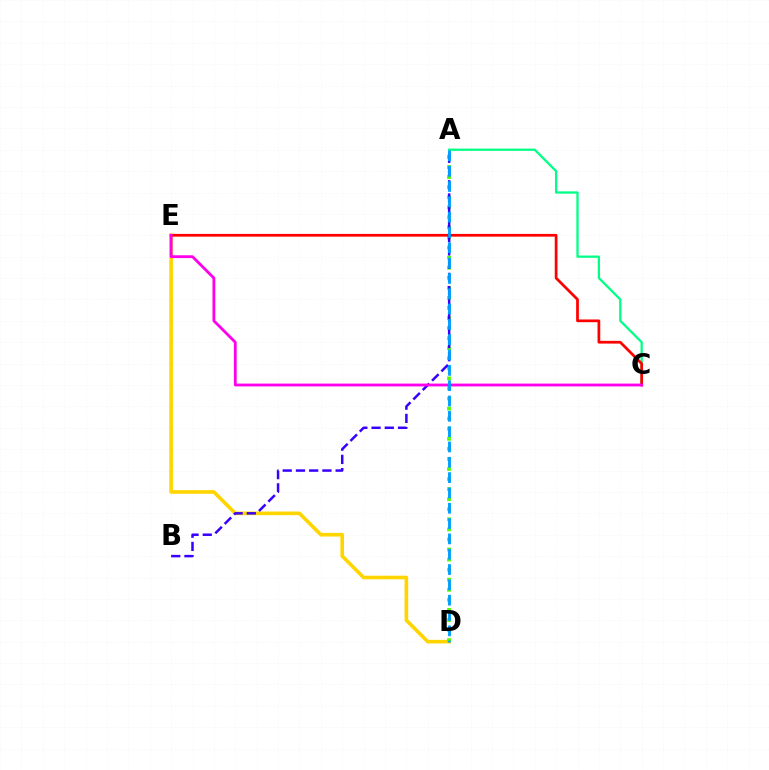{('D', 'E'): [{'color': '#ffd500', 'line_style': 'solid', 'thickness': 2.62}], ('A', 'C'): [{'color': '#00ff86', 'line_style': 'solid', 'thickness': 1.64}], ('A', 'D'): [{'color': '#4fff00', 'line_style': 'dotted', 'thickness': 2.73}, {'color': '#009eff', 'line_style': 'dashed', 'thickness': 2.08}], ('A', 'B'): [{'color': '#3700ff', 'line_style': 'dashed', 'thickness': 1.8}], ('C', 'E'): [{'color': '#ff0000', 'line_style': 'solid', 'thickness': 1.97}, {'color': '#ff00ed', 'line_style': 'solid', 'thickness': 2.03}]}